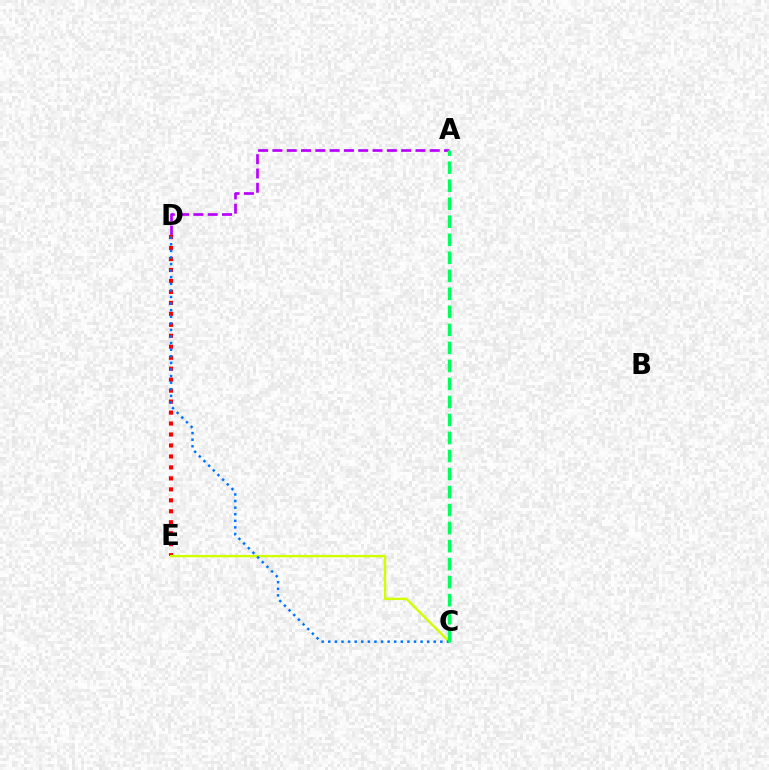{('A', 'D'): [{'color': '#b900ff', 'line_style': 'dashed', 'thickness': 1.94}], ('D', 'E'): [{'color': '#ff0000', 'line_style': 'dotted', 'thickness': 2.98}], ('C', 'E'): [{'color': '#d1ff00', 'line_style': 'solid', 'thickness': 1.73}], ('C', 'D'): [{'color': '#0074ff', 'line_style': 'dotted', 'thickness': 1.79}], ('A', 'C'): [{'color': '#00ff5c', 'line_style': 'dashed', 'thickness': 2.45}]}